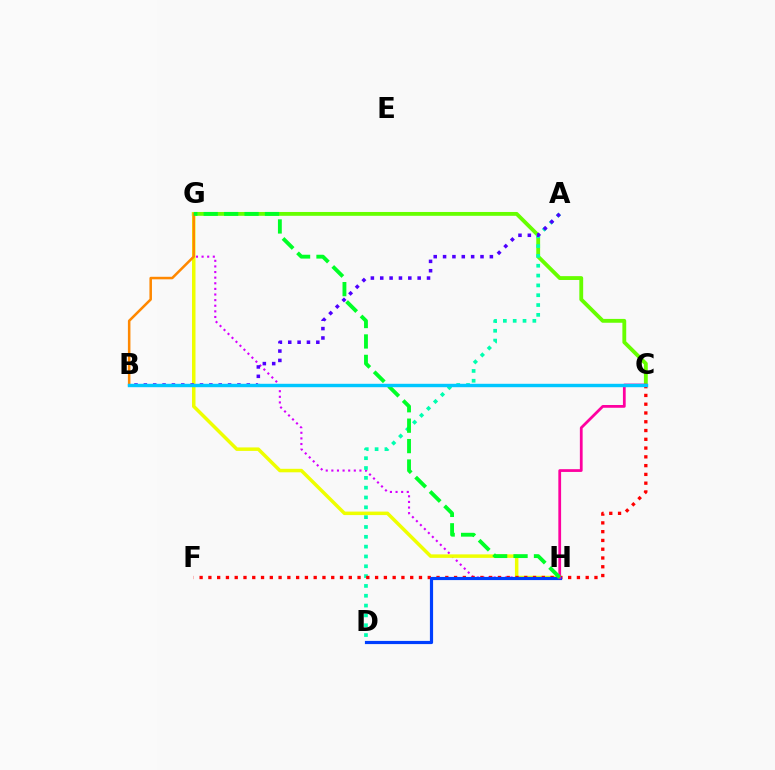{('G', 'H'): [{'color': '#d600ff', 'line_style': 'dotted', 'thickness': 1.53}, {'color': '#eeff00', 'line_style': 'solid', 'thickness': 2.51}, {'color': '#00ff27', 'line_style': 'dashed', 'thickness': 2.77}], ('C', 'G'): [{'color': '#66ff00', 'line_style': 'solid', 'thickness': 2.77}], ('A', 'D'): [{'color': '#00ffaf', 'line_style': 'dotted', 'thickness': 2.67}], ('C', 'F'): [{'color': '#ff0000', 'line_style': 'dotted', 'thickness': 2.38}], ('D', 'H'): [{'color': '#003fff', 'line_style': 'solid', 'thickness': 2.29}], ('B', 'G'): [{'color': '#ff8800', 'line_style': 'solid', 'thickness': 1.82}], ('A', 'B'): [{'color': '#4f00ff', 'line_style': 'dotted', 'thickness': 2.54}], ('C', 'H'): [{'color': '#ff00a0', 'line_style': 'solid', 'thickness': 1.99}], ('B', 'C'): [{'color': '#00c7ff', 'line_style': 'solid', 'thickness': 2.46}]}